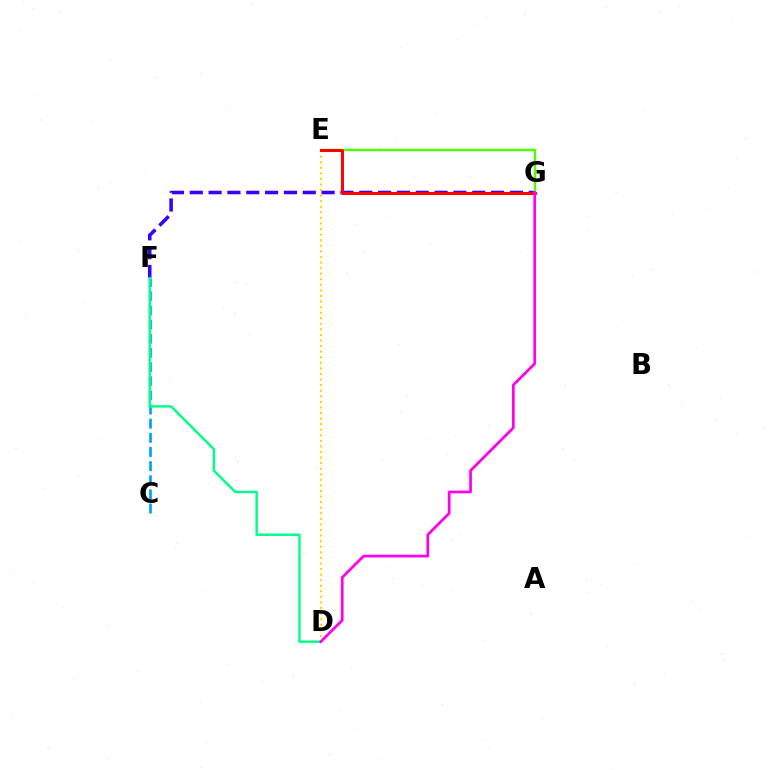{('C', 'F'): [{'color': '#009eff', 'line_style': 'dashed', 'thickness': 1.92}], ('D', 'E'): [{'color': '#ffd500', 'line_style': 'dotted', 'thickness': 1.51}], ('F', 'G'): [{'color': '#3700ff', 'line_style': 'dashed', 'thickness': 2.56}], ('E', 'G'): [{'color': '#4fff00', 'line_style': 'solid', 'thickness': 1.76}, {'color': '#ff0000', 'line_style': 'solid', 'thickness': 2.13}], ('D', 'F'): [{'color': '#00ff86', 'line_style': 'solid', 'thickness': 1.76}], ('D', 'G'): [{'color': '#ff00ed', 'line_style': 'solid', 'thickness': 1.96}]}